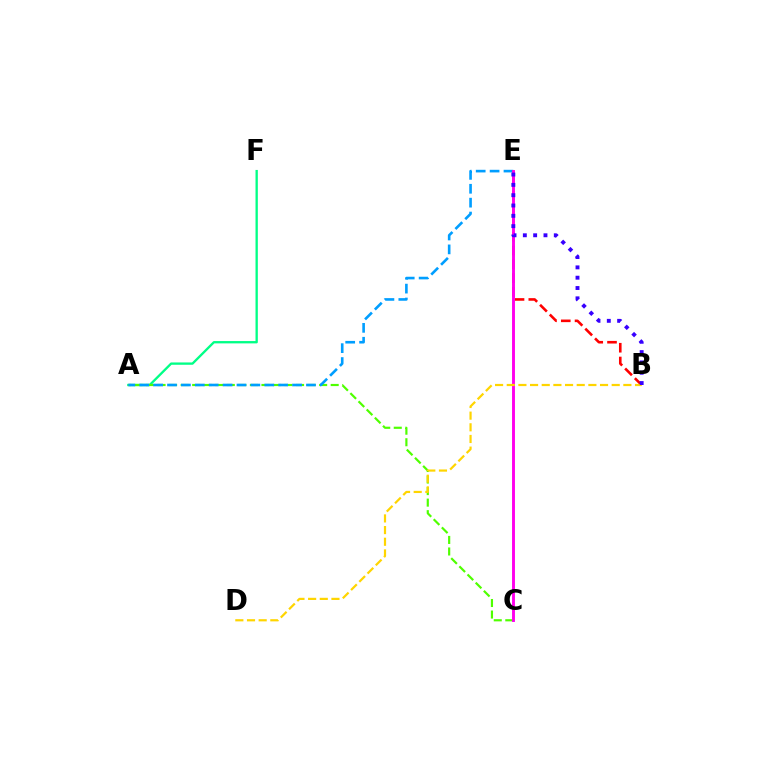{('A', 'F'): [{'color': '#00ff86', 'line_style': 'solid', 'thickness': 1.67}], ('B', 'E'): [{'color': '#ff0000', 'line_style': 'dashed', 'thickness': 1.87}, {'color': '#3700ff', 'line_style': 'dotted', 'thickness': 2.8}], ('A', 'C'): [{'color': '#4fff00', 'line_style': 'dashed', 'thickness': 1.57}], ('A', 'E'): [{'color': '#009eff', 'line_style': 'dashed', 'thickness': 1.89}], ('C', 'E'): [{'color': '#ff00ed', 'line_style': 'solid', 'thickness': 2.09}], ('B', 'D'): [{'color': '#ffd500', 'line_style': 'dashed', 'thickness': 1.58}]}